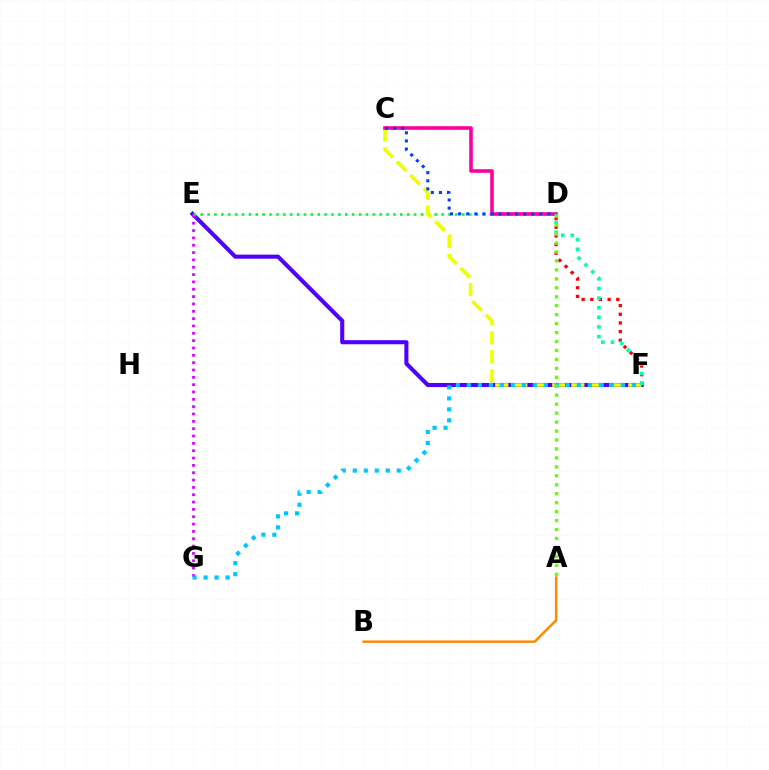{('A', 'B'): [{'color': '#ff8800', 'line_style': 'solid', 'thickness': 1.76}], ('E', 'F'): [{'color': '#4f00ff', 'line_style': 'solid', 'thickness': 2.94}], ('E', 'G'): [{'color': '#d600ff', 'line_style': 'dotted', 'thickness': 1.99}], ('D', 'E'): [{'color': '#00ff27', 'line_style': 'dotted', 'thickness': 1.87}], ('C', 'F'): [{'color': '#eeff00', 'line_style': 'dashed', 'thickness': 2.58}], ('F', 'G'): [{'color': '#00c7ff', 'line_style': 'dotted', 'thickness': 2.99}], ('C', 'D'): [{'color': '#ff00a0', 'line_style': 'solid', 'thickness': 2.59}, {'color': '#003fff', 'line_style': 'dotted', 'thickness': 2.21}], ('D', 'F'): [{'color': '#ff0000', 'line_style': 'dotted', 'thickness': 2.35}, {'color': '#00ffaf', 'line_style': 'dotted', 'thickness': 2.61}], ('A', 'D'): [{'color': '#66ff00', 'line_style': 'dotted', 'thickness': 2.43}]}